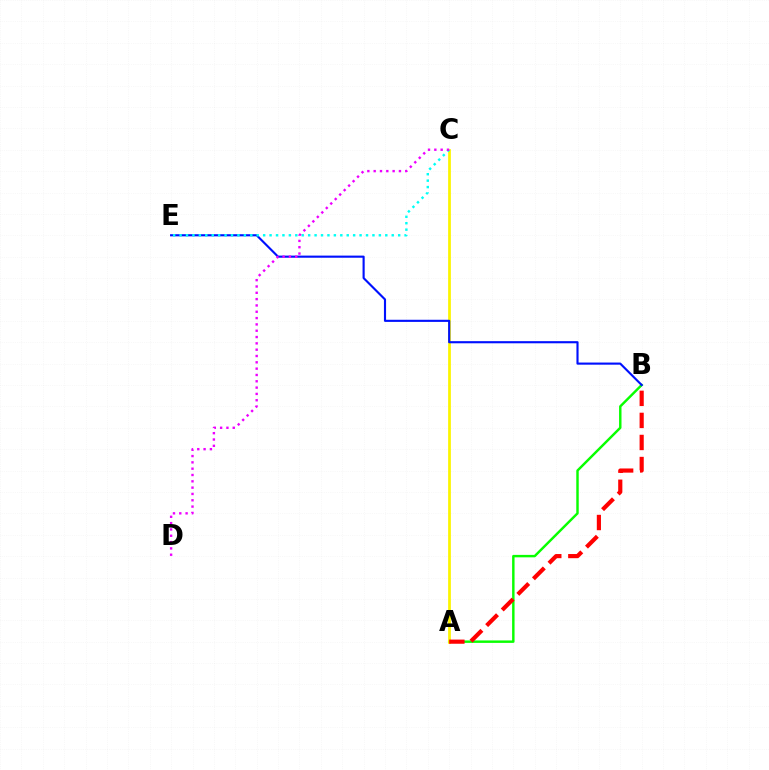{('A', 'B'): [{'color': '#08ff00', 'line_style': 'solid', 'thickness': 1.76}, {'color': '#ff0000', 'line_style': 'dashed', 'thickness': 3.0}], ('A', 'C'): [{'color': '#fcf500', 'line_style': 'solid', 'thickness': 1.98}], ('B', 'E'): [{'color': '#0010ff', 'line_style': 'solid', 'thickness': 1.53}], ('C', 'E'): [{'color': '#00fff6', 'line_style': 'dotted', 'thickness': 1.75}], ('C', 'D'): [{'color': '#ee00ff', 'line_style': 'dotted', 'thickness': 1.72}]}